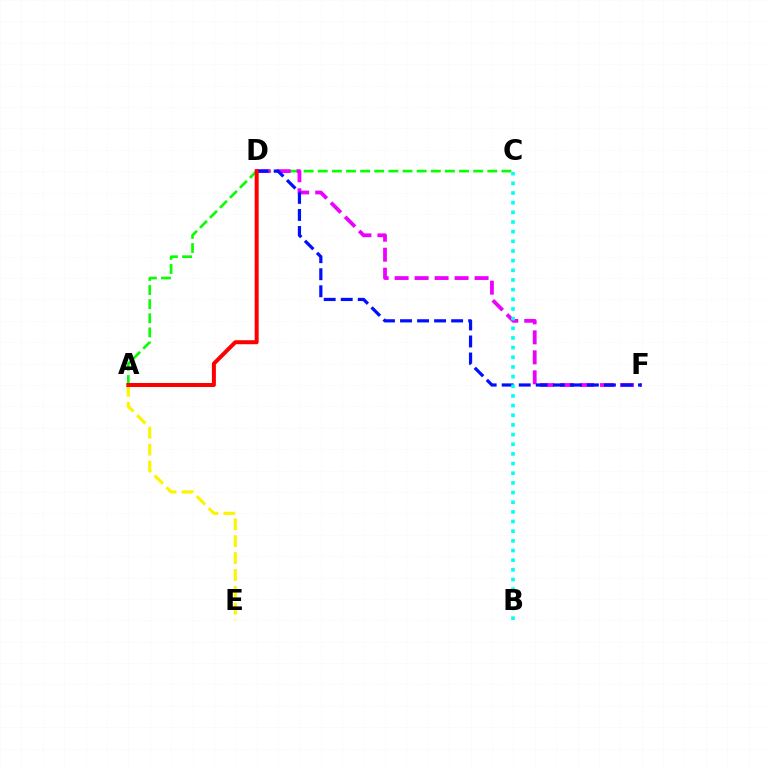{('A', 'C'): [{'color': '#08ff00', 'line_style': 'dashed', 'thickness': 1.92}], ('D', 'F'): [{'color': '#ee00ff', 'line_style': 'dashed', 'thickness': 2.72}, {'color': '#0010ff', 'line_style': 'dashed', 'thickness': 2.31}], ('A', 'E'): [{'color': '#fcf500', 'line_style': 'dashed', 'thickness': 2.29}], ('A', 'D'): [{'color': '#ff0000', 'line_style': 'solid', 'thickness': 2.87}], ('B', 'C'): [{'color': '#00fff6', 'line_style': 'dotted', 'thickness': 2.63}]}